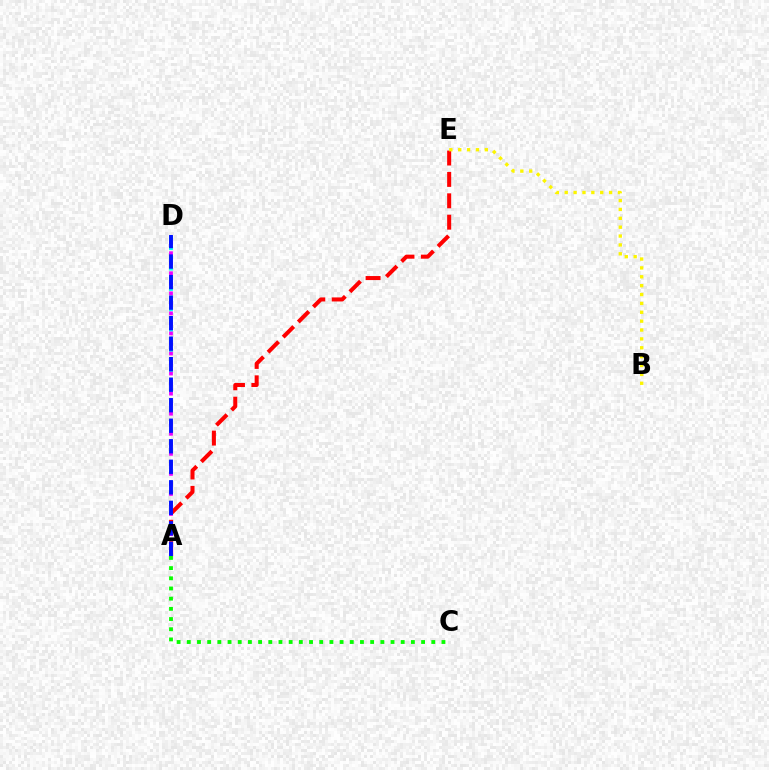{('A', 'D'): [{'color': '#00fff6', 'line_style': 'dotted', 'thickness': 2.77}, {'color': '#ee00ff', 'line_style': 'dotted', 'thickness': 2.73}, {'color': '#0010ff', 'line_style': 'dashed', 'thickness': 2.79}], ('A', 'E'): [{'color': '#ff0000', 'line_style': 'dashed', 'thickness': 2.9}], ('B', 'E'): [{'color': '#fcf500', 'line_style': 'dotted', 'thickness': 2.41}], ('A', 'C'): [{'color': '#08ff00', 'line_style': 'dotted', 'thickness': 2.77}]}